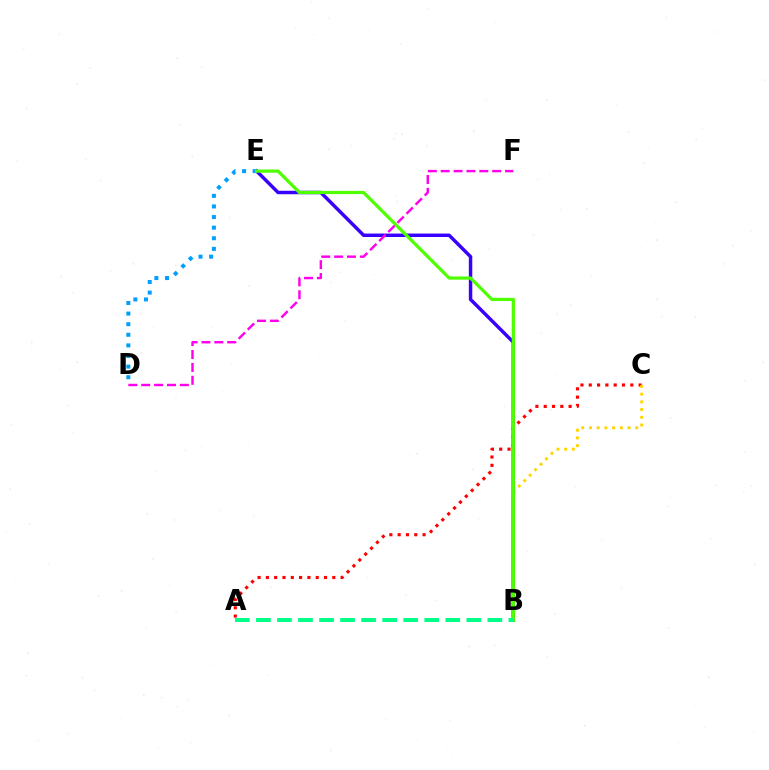{('A', 'C'): [{'color': '#ff0000', 'line_style': 'dotted', 'thickness': 2.26}], ('B', 'C'): [{'color': '#ffd500', 'line_style': 'dotted', 'thickness': 2.09}], ('B', 'E'): [{'color': '#3700ff', 'line_style': 'solid', 'thickness': 2.49}, {'color': '#4fff00', 'line_style': 'solid', 'thickness': 2.31}], ('D', 'E'): [{'color': '#009eff', 'line_style': 'dotted', 'thickness': 2.88}], ('A', 'B'): [{'color': '#00ff86', 'line_style': 'dashed', 'thickness': 2.86}], ('D', 'F'): [{'color': '#ff00ed', 'line_style': 'dashed', 'thickness': 1.75}]}